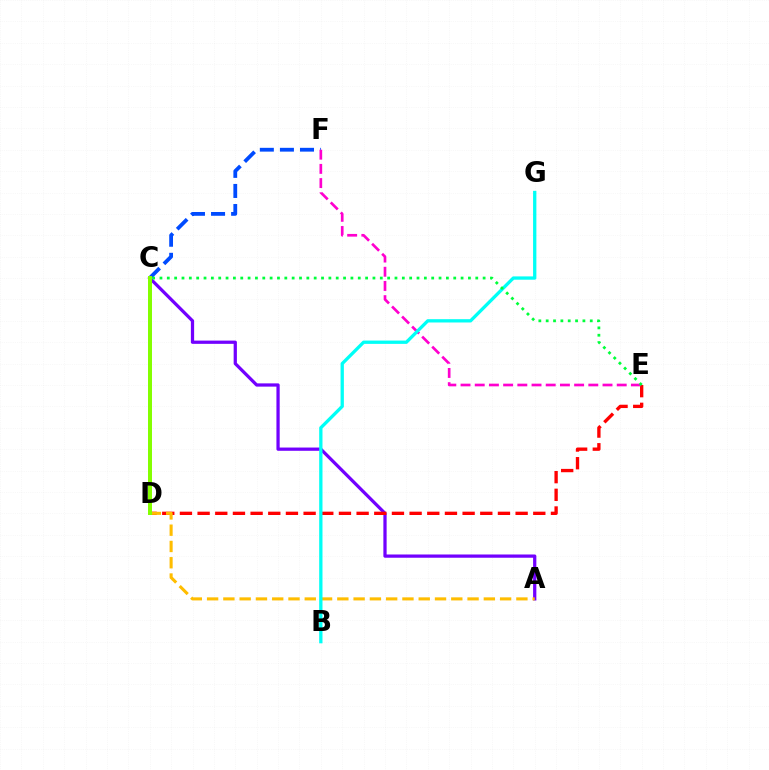{('A', 'C'): [{'color': '#7200ff', 'line_style': 'solid', 'thickness': 2.34}], ('D', 'E'): [{'color': '#ff0000', 'line_style': 'dashed', 'thickness': 2.4}], ('A', 'D'): [{'color': '#ffbd00', 'line_style': 'dashed', 'thickness': 2.21}], ('C', 'F'): [{'color': '#004bff', 'line_style': 'dashed', 'thickness': 2.73}], ('C', 'D'): [{'color': '#84ff00', 'line_style': 'solid', 'thickness': 2.87}], ('E', 'F'): [{'color': '#ff00cf', 'line_style': 'dashed', 'thickness': 1.93}], ('B', 'G'): [{'color': '#00fff6', 'line_style': 'solid', 'thickness': 2.38}], ('C', 'E'): [{'color': '#00ff39', 'line_style': 'dotted', 'thickness': 2.0}]}